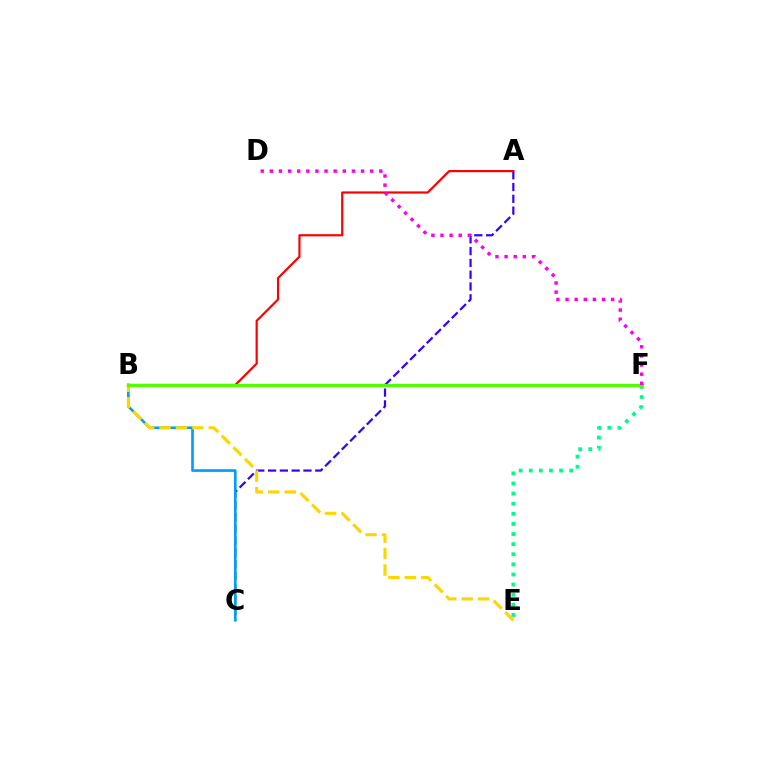{('E', 'F'): [{'color': '#00ff86', 'line_style': 'dotted', 'thickness': 2.75}], ('A', 'C'): [{'color': '#3700ff', 'line_style': 'dashed', 'thickness': 1.6}], ('B', 'C'): [{'color': '#009eff', 'line_style': 'solid', 'thickness': 1.93}], ('A', 'B'): [{'color': '#ff0000', 'line_style': 'solid', 'thickness': 1.58}], ('B', 'E'): [{'color': '#ffd500', 'line_style': 'dashed', 'thickness': 2.23}], ('B', 'F'): [{'color': '#4fff00', 'line_style': 'solid', 'thickness': 2.32}], ('D', 'F'): [{'color': '#ff00ed', 'line_style': 'dotted', 'thickness': 2.48}]}